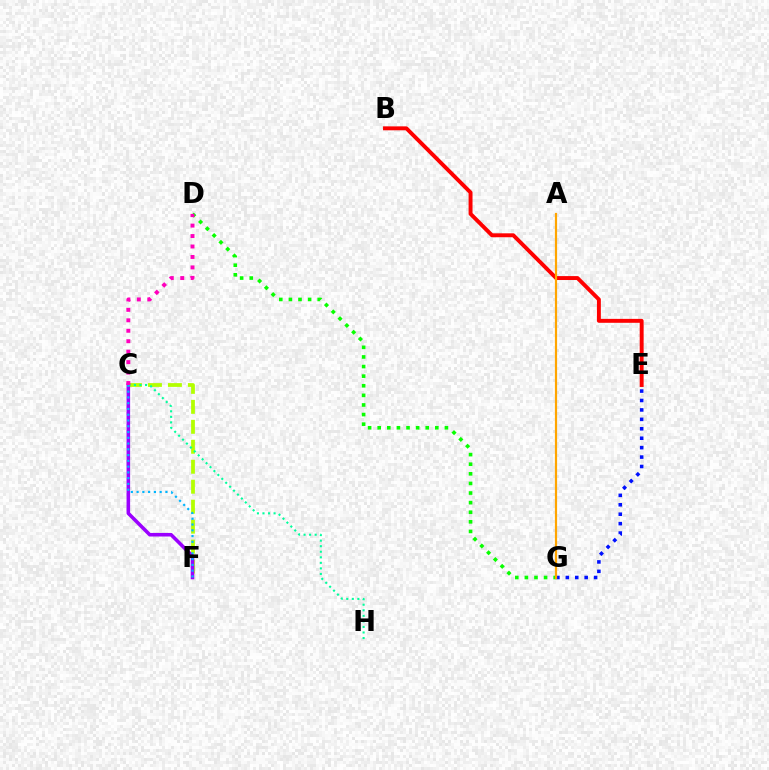{('C', 'F'): [{'color': '#b3ff00', 'line_style': 'dashed', 'thickness': 2.71}, {'color': '#9b00ff', 'line_style': 'solid', 'thickness': 2.57}, {'color': '#00b5ff', 'line_style': 'dotted', 'thickness': 1.57}], ('E', 'G'): [{'color': '#0010ff', 'line_style': 'dotted', 'thickness': 2.56}], ('D', 'G'): [{'color': '#08ff00', 'line_style': 'dotted', 'thickness': 2.61}], ('B', 'E'): [{'color': '#ff0000', 'line_style': 'solid', 'thickness': 2.83}], ('C', 'H'): [{'color': '#00ff9d', 'line_style': 'dotted', 'thickness': 1.51}], ('C', 'D'): [{'color': '#ff00bd', 'line_style': 'dotted', 'thickness': 2.84}], ('A', 'G'): [{'color': '#ffa500', 'line_style': 'solid', 'thickness': 1.59}]}